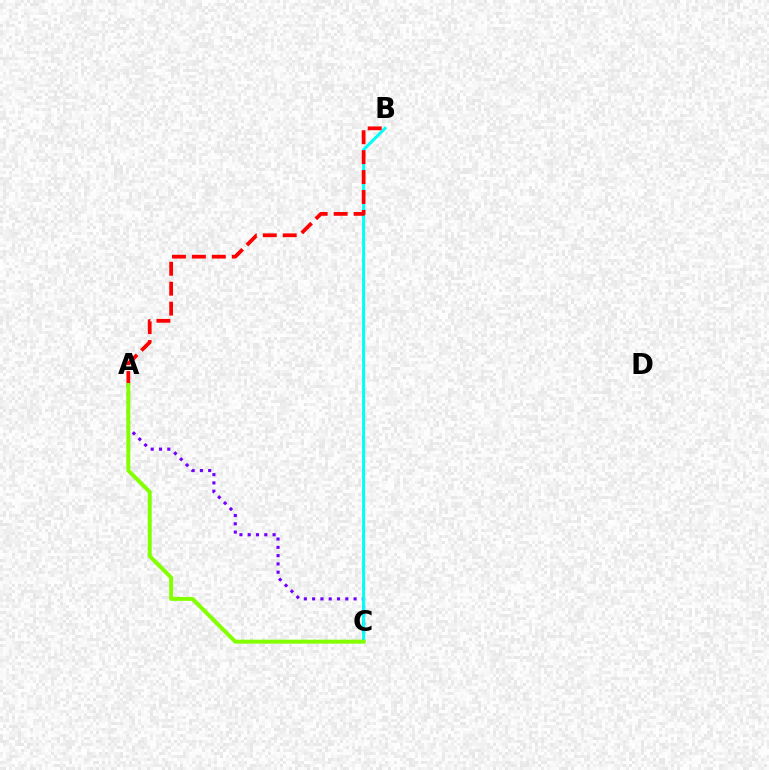{('A', 'C'): [{'color': '#7200ff', 'line_style': 'dotted', 'thickness': 2.25}, {'color': '#84ff00', 'line_style': 'solid', 'thickness': 2.86}], ('B', 'C'): [{'color': '#00fff6', 'line_style': 'solid', 'thickness': 2.18}], ('A', 'B'): [{'color': '#ff0000', 'line_style': 'dashed', 'thickness': 2.71}]}